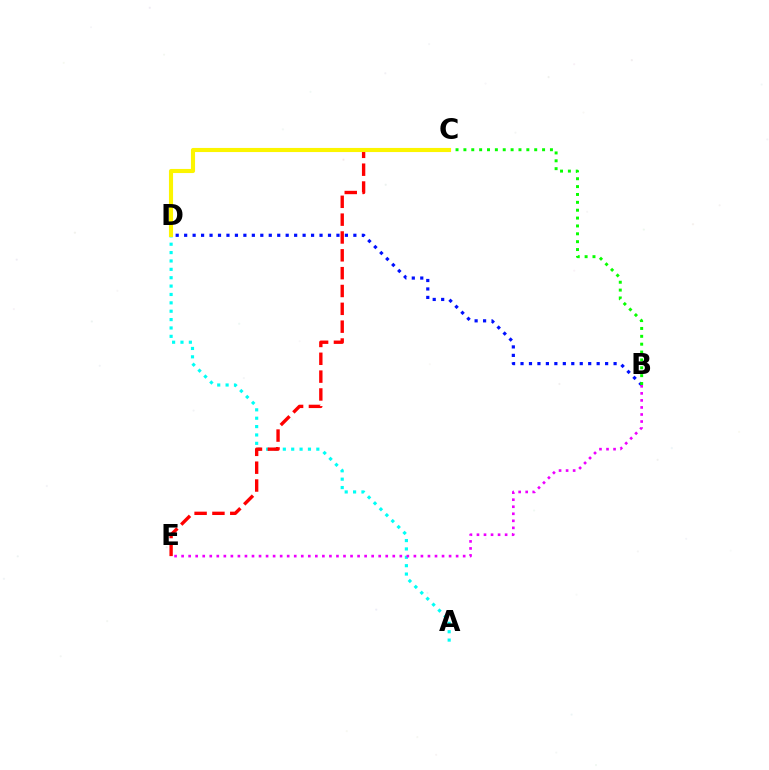{('B', 'D'): [{'color': '#0010ff', 'line_style': 'dotted', 'thickness': 2.3}], ('B', 'C'): [{'color': '#08ff00', 'line_style': 'dotted', 'thickness': 2.14}], ('A', 'D'): [{'color': '#00fff6', 'line_style': 'dotted', 'thickness': 2.28}], ('C', 'E'): [{'color': '#ff0000', 'line_style': 'dashed', 'thickness': 2.42}], ('B', 'E'): [{'color': '#ee00ff', 'line_style': 'dotted', 'thickness': 1.91}], ('C', 'D'): [{'color': '#fcf500', 'line_style': 'solid', 'thickness': 2.95}]}